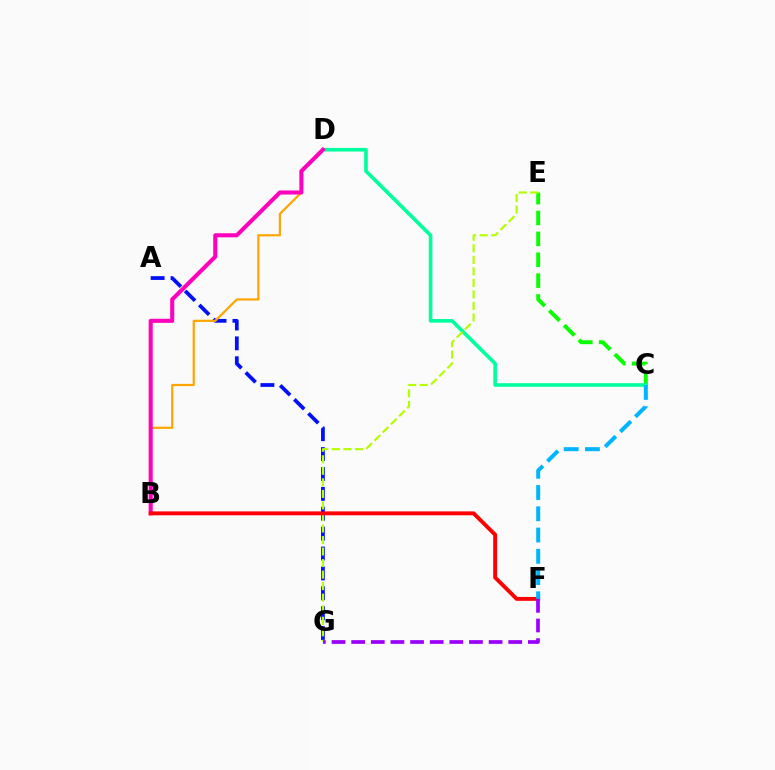{('C', 'E'): [{'color': '#08ff00', 'line_style': 'dashed', 'thickness': 2.84}], ('A', 'G'): [{'color': '#0010ff', 'line_style': 'dashed', 'thickness': 2.7}], ('C', 'D'): [{'color': '#00ff9d', 'line_style': 'solid', 'thickness': 2.61}], ('B', 'D'): [{'color': '#ffa500', 'line_style': 'solid', 'thickness': 1.59}, {'color': '#ff00bd', 'line_style': 'solid', 'thickness': 2.93}], ('E', 'G'): [{'color': '#b3ff00', 'line_style': 'dashed', 'thickness': 1.57}], ('B', 'F'): [{'color': '#ff0000', 'line_style': 'solid', 'thickness': 2.8}], ('C', 'F'): [{'color': '#00b5ff', 'line_style': 'dashed', 'thickness': 2.89}], ('F', 'G'): [{'color': '#9b00ff', 'line_style': 'dashed', 'thickness': 2.67}]}